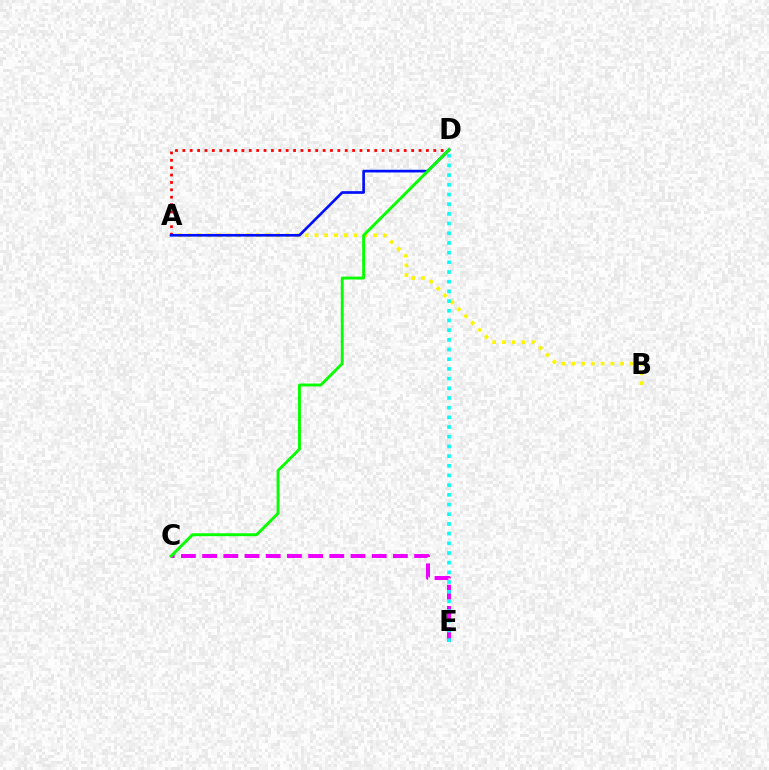{('A', 'B'): [{'color': '#fcf500', 'line_style': 'dotted', 'thickness': 2.66}], ('C', 'E'): [{'color': '#ee00ff', 'line_style': 'dashed', 'thickness': 2.88}], ('A', 'D'): [{'color': '#ff0000', 'line_style': 'dotted', 'thickness': 2.01}, {'color': '#0010ff', 'line_style': 'solid', 'thickness': 1.94}], ('D', 'E'): [{'color': '#00fff6', 'line_style': 'dotted', 'thickness': 2.63}], ('C', 'D'): [{'color': '#08ff00', 'line_style': 'solid', 'thickness': 2.08}]}